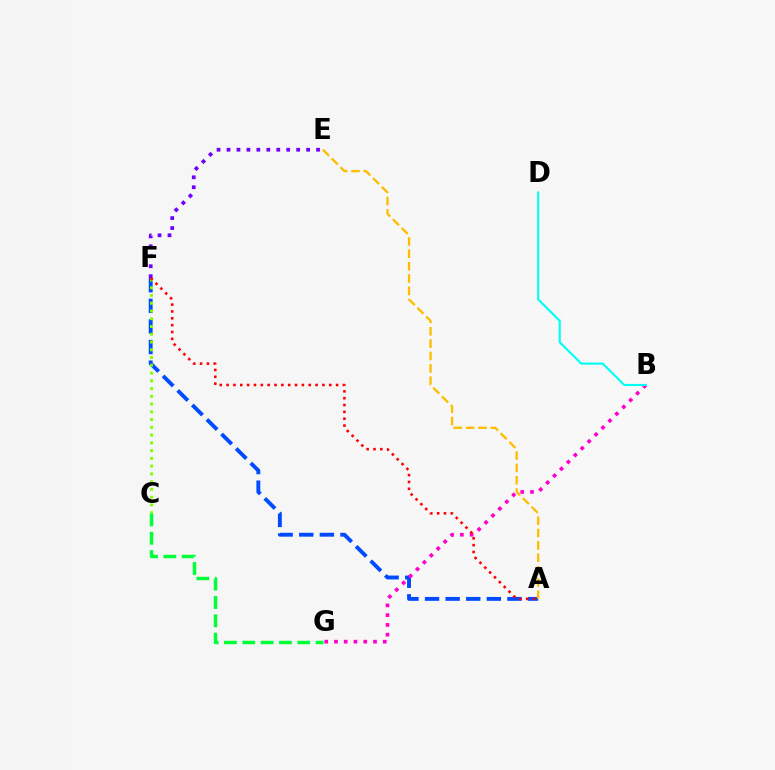{('A', 'F'): [{'color': '#004bff', 'line_style': 'dashed', 'thickness': 2.8}, {'color': '#ff0000', 'line_style': 'dotted', 'thickness': 1.86}], ('E', 'F'): [{'color': '#7200ff', 'line_style': 'dotted', 'thickness': 2.7}], ('C', 'F'): [{'color': '#84ff00', 'line_style': 'dotted', 'thickness': 2.11}], ('B', 'G'): [{'color': '#ff00cf', 'line_style': 'dotted', 'thickness': 2.65}], ('C', 'G'): [{'color': '#00ff39', 'line_style': 'dashed', 'thickness': 2.49}], ('B', 'D'): [{'color': '#00fff6', 'line_style': 'solid', 'thickness': 1.53}], ('A', 'E'): [{'color': '#ffbd00', 'line_style': 'dashed', 'thickness': 1.68}]}